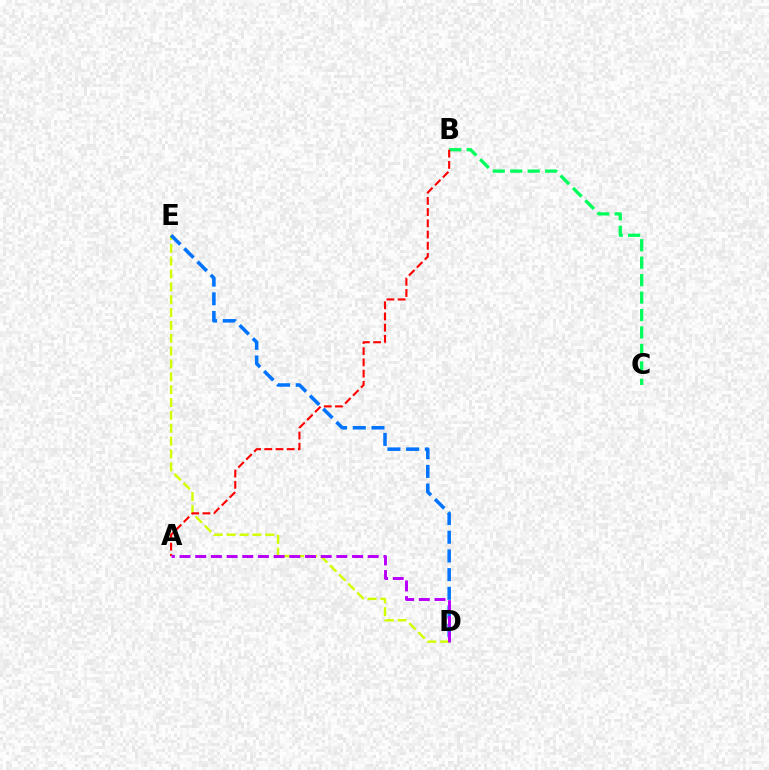{('B', 'C'): [{'color': '#00ff5c', 'line_style': 'dashed', 'thickness': 2.37}], ('D', 'E'): [{'color': '#d1ff00', 'line_style': 'dashed', 'thickness': 1.75}, {'color': '#0074ff', 'line_style': 'dashed', 'thickness': 2.54}], ('A', 'B'): [{'color': '#ff0000', 'line_style': 'dashed', 'thickness': 1.52}], ('A', 'D'): [{'color': '#b900ff', 'line_style': 'dashed', 'thickness': 2.13}]}